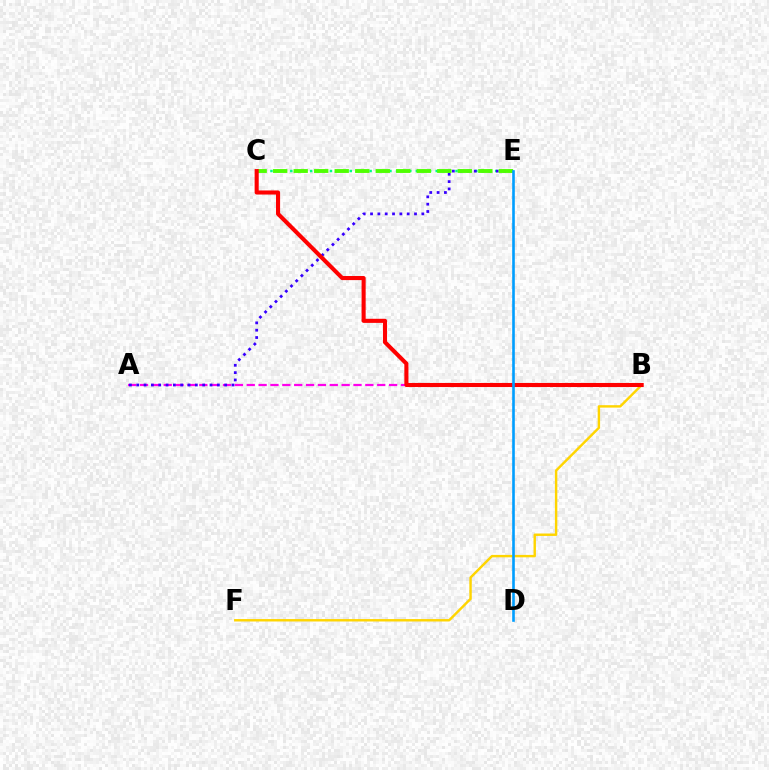{('B', 'F'): [{'color': '#ffd500', 'line_style': 'solid', 'thickness': 1.74}], ('C', 'E'): [{'color': '#00ff86', 'line_style': 'dotted', 'thickness': 1.8}, {'color': '#4fff00', 'line_style': 'dashed', 'thickness': 2.79}], ('A', 'B'): [{'color': '#ff00ed', 'line_style': 'dashed', 'thickness': 1.61}], ('A', 'E'): [{'color': '#3700ff', 'line_style': 'dotted', 'thickness': 1.99}], ('B', 'C'): [{'color': '#ff0000', 'line_style': 'solid', 'thickness': 2.94}], ('D', 'E'): [{'color': '#009eff', 'line_style': 'solid', 'thickness': 1.88}]}